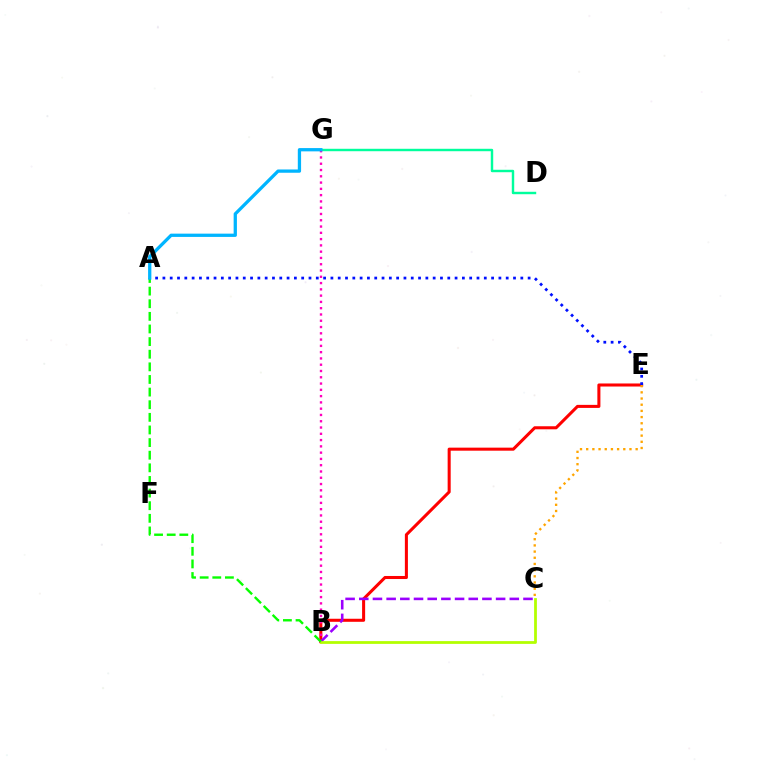{('B', 'E'): [{'color': '#ff0000', 'line_style': 'solid', 'thickness': 2.19}], ('D', 'G'): [{'color': '#00ff9d', 'line_style': 'solid', 'thickness': 1.75}], ('B', 'G'): [{'color': '#ff00bd', 'line_style': 'dotted', 'thickness': 1.71}], ('C', 'E'): [{'color': '#ffa500', 'line_style': 'dotted', 'thickness': 1.68}], ('A', 'E'): [{'color': '#0010ff', 'line_style': 'dotted', 'thickness': 1.98}], ('B', 'C'): [{'color': '#9b00ff', 'line_style': 'dashed', 'thickness': 1.86}, {'color': '#b3ff00', 'line_style': 'solid', 'thickness': 1.99}], ('A', 'B'): [{'color': '#08ff00', 'line_style': 'dashed', 'thickness': 1.71}], ('A', 'G'): [{'color': '#00b5ff', 'line_style': 'solid', 'thickness': 2.36}]}